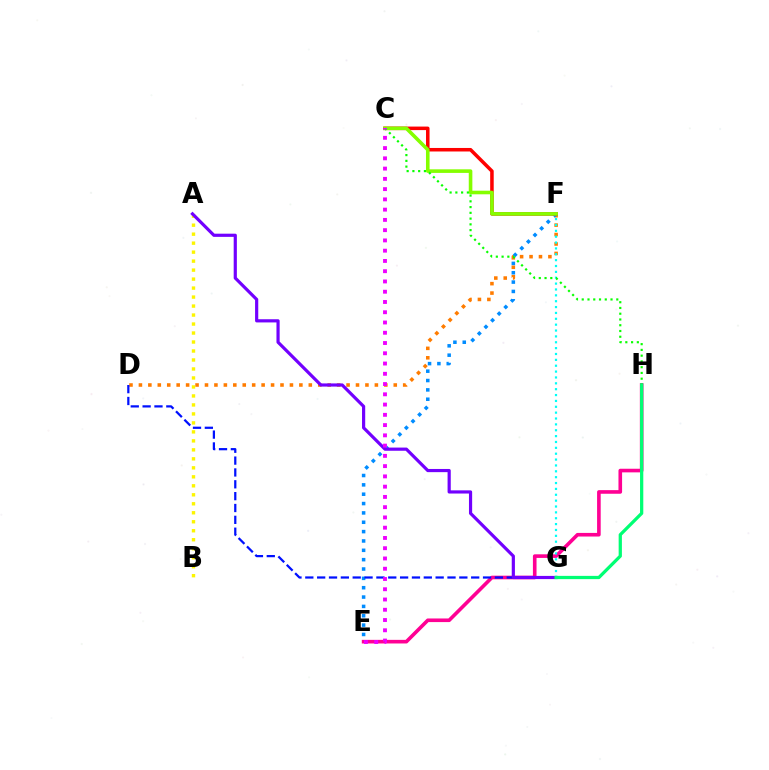{('D', 'F'): [{'color': '#ff7c00', 'line_style': 'dotted', 'thickness': 2.56}], ('E', 'F'): [{'color': '#008cff', 'line_style': 'dotted', 'thickness': 2.54}], ('E', 'H'): [{'color': '#ff0094', 'line_style': 'solid', 'thickness': 2.6}], ('D', 'G'): [{'color': '#0010ff', 'line_style': 'dashed', 'thickness': 1.61}], ('C', 'F'): [{'color': '#ff0000', 'line_style': 'solid', 'thickness': 2.54}, {'color': '#84ff00', 'line_style': 'solid', 'thickness': 2.59}], ('F', 'G'): [{'color': '#00fff6', 'line_style': 'dotted', 'thickness': 1.59}], ('A', 'B'): [{'color': '#fcf500', 'line_style': 'dotted', 'thickness': 2.44}], ('A', 'G'): [{'color': '#7200ff', 'line_style': 'solid', 'thickness': 2.29}], ('C', 'H'): [{'color': '#08ff00', 'line_style': 'dotted', 'thickness': 1.56}], ('G', 'H'): [{'color': '#00ff74', 'line_style': 'solid', 'thickness': 2.34}], ('C', 'E'): [{'color': '#ee00ff', 'line_style': 'dotted', 'thickness': 2.79}]}